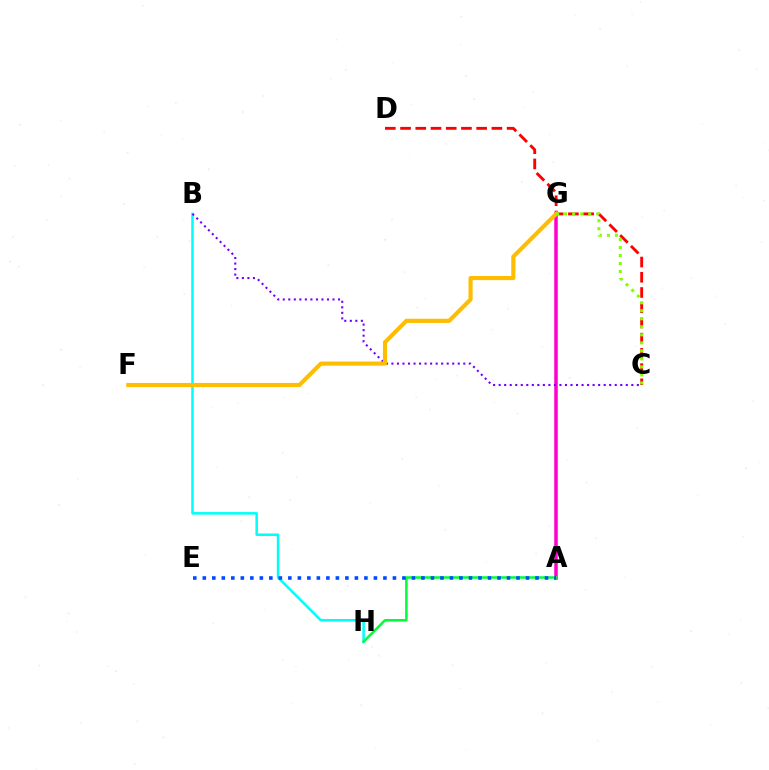{('B', 'H'): [{'color': '#00fff6', 'line_style': 'solid', 'thickness': 1.82}], ('A', 'G'): [{'color': '#ff00cf', 'line_style': 'solid', 'thickness': 2.53}], ('C', 'D'): [{'color': '#ff0000', 'line_style': 'dashed', 'thickness': 2.07}], ('B', 'C'): [{'color': '#7200ff', 'line_style': 'dotted', 'thickness': 1.5}], ('F', 'G'): [{'color': '#ffbd00', 'line_style': 'solid', 'thickness': 2.98}], ('C', 'G'): [{'color': '#84ff00', 'line_style': 'dotted', 'thickness': 2.18}], ('A', 'H'): [{'color': '#00ff39', 'line_style': 'solid', 'thickness': 1.83}], ('A', 'E'): [{'color': '#004bff', 'line_style': 'dotted', 'thickness': 2.58}]}